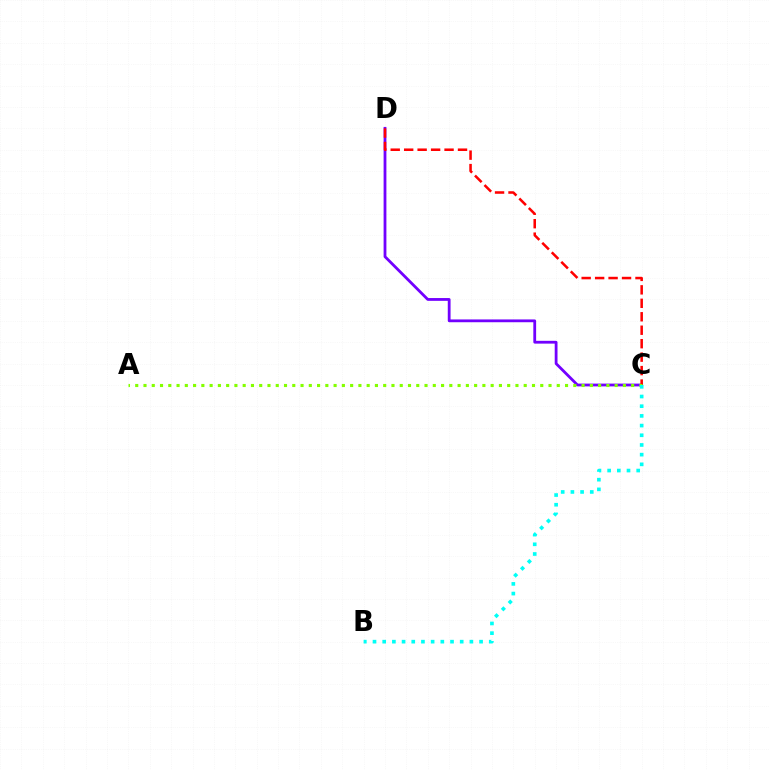{('C', 'D'): [{'color': '#7200ff', 'line_style': 'solid', 'thickness': 2.01}, {'color': '#ff0000', 'line_style': 'dashed', 'thickness': 1.83}], ('A', 'C'): [{'color': '#84ff00', 'line_style': 'dotted', 'thickness': 2.25}], ('B', 'C'): [{'color': '#00fff6', 'line_style': 'dotted', 'thickness': 2.63}]}